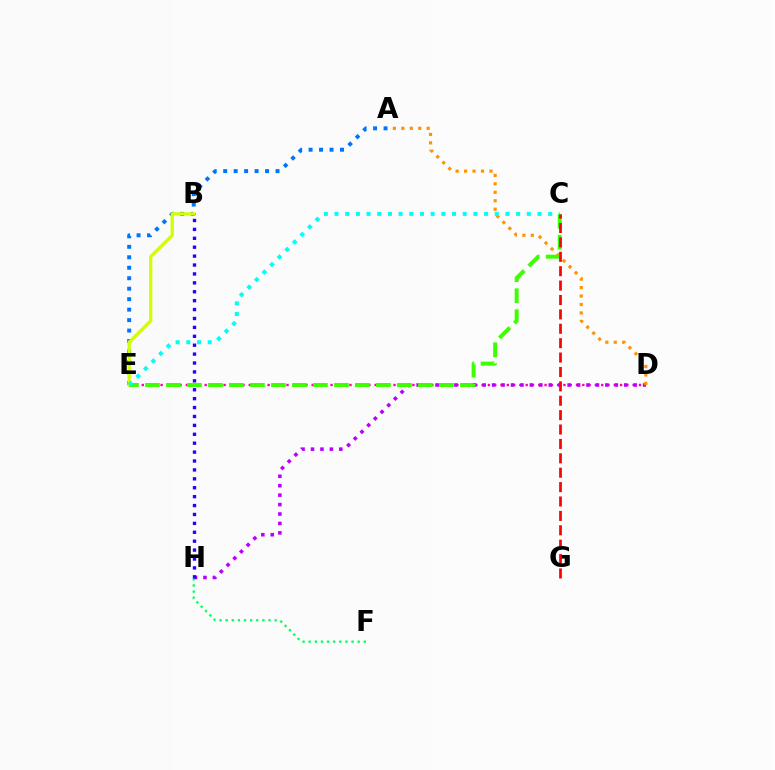{('D', 'E'): [{'color': '#ff00ac', 'line_style': 'dotted', 'thickness': 1.71}], ('D', 'H'): [{'color': '#b900ff', 'line_style': 'dotted', 'thickness': 2.56}], ('A', 'D'): [{'color': '#ff9400', 'line_style': 'dotted', 'thickness': 2.3}], ('F', 'H'): [{'color': '#00ff5c', 'line_style': 'dotted', 'thickness': 1.66}], ('A', 'E'): [{'color': '#0074ff', 'line_style': 'dotted', 'thickness': 2.84}], ('B', 'E'): [{'color': '#d1ff00', 'line_style': 'solid', 'thickness': 2.37}], ('C', 'E'): [{'color': '#3dff00', 'line_style': 'dashed', 'thickness': 2.85}, {'color': '#00fff6', 'line_style': 'dotted', 'thickness': 2.9}], ('B', 'H'): [{'color': '#2500ff', 'line_style': 'dotted', 'thickness': 2.42}], ('C', 'G'): [{'color': '#ff0000', 'line_style': 'dashed', 'thickness': 1.96}]}